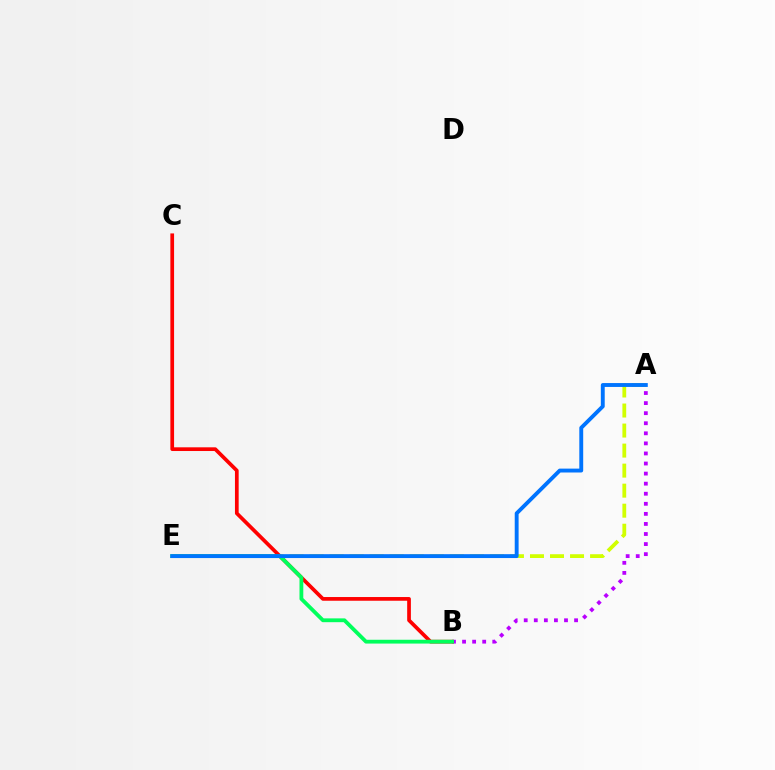{('A', 'E'): [{'color': '#d1ff00', 'line_style': 'dashed', 'thickness': 2.72}, {'color': '#0074ff', 'line_style': 'solid', 'thickness': 2.79}], ('A', 'B'): [{'color': '#b900ff', 'line_style': 'dotted', 'thickness': 2.74}], ('B', 'C'): [{'color': '#ff0000', 'line_style': 'solid', 'thickness': 2.67}], ('B', 'E'): [{'color': '#00ff5c', 'line_style': 'solid', 'thickness': 2.74}]}